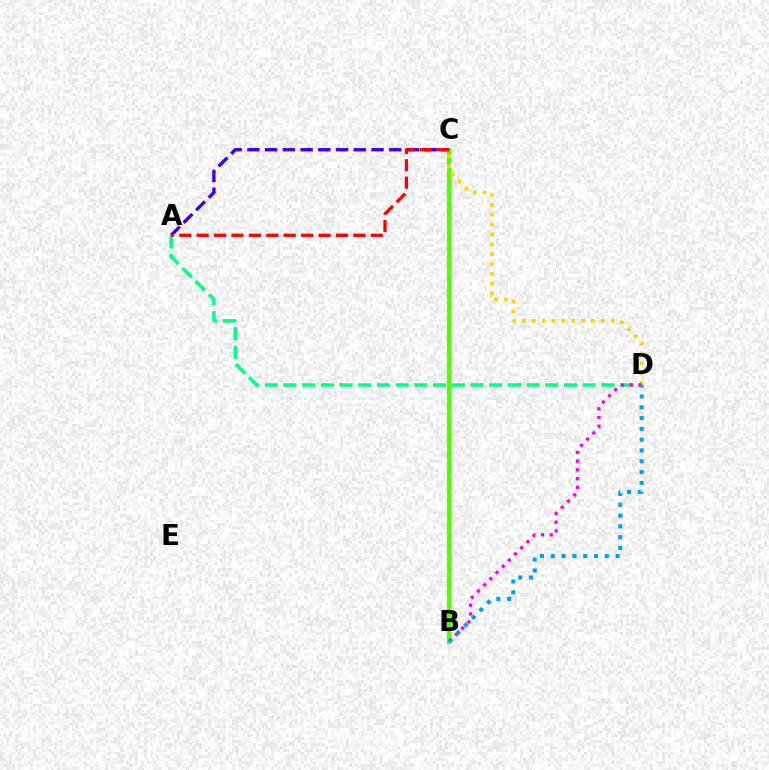{('A', 'C'): [{'color': '#3700ff', 'line_style': 'dashed', 'thickness': 2.41}, {'color': '#ff0000', 'line_style': 'dashed', 'thickness': 2.37}], ('B', 'C'): [{'color': '#4fff00', 'line_style': 'solid', 'thickness': 2.94}], ('C', 'D'): [{'color': '#ffd500', 'line_style': 'dotted', 'thickness': 2.68}], ('A', 'D'): [{'color': '#00ff86', 'line_style': 'dashed', 'thickness': 2.54}], ('B', 'D'): [{'color': '#ff00ed', 'line_style': 'dotted', 'thickness': 2.37}, {'color': '#009eff', 'line_style': 'dotted', 'thickness': 2.94}]}